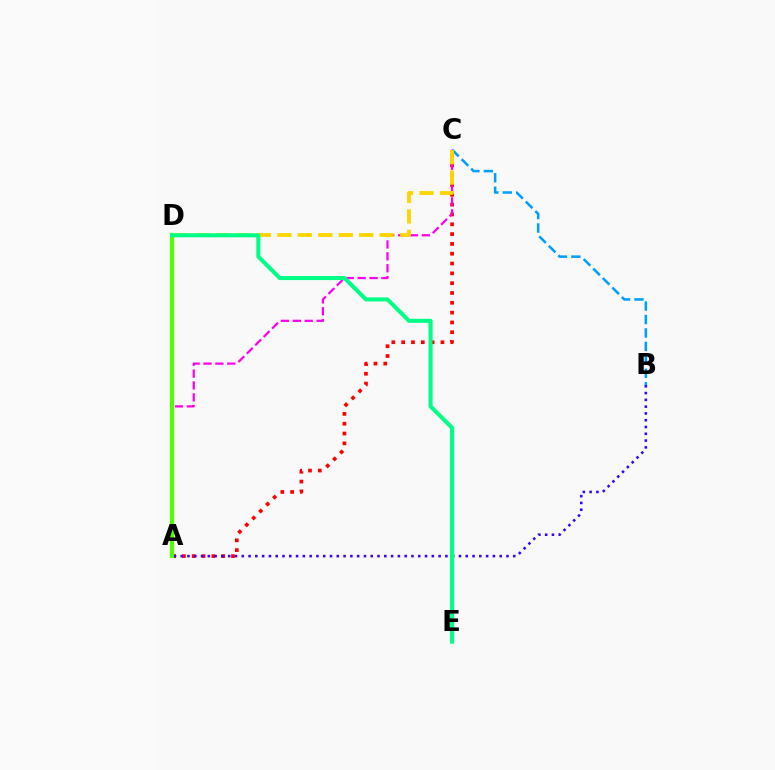{('B', 'C'): [{'color': '#009eff', 'line_style': 'dashed', 'thickness': 1.83}], ('A', 'C'): [{'color': '#ff0000', 'line_style': 'dotted', 'thickness': 2.67}, {'color': '#ff00ed', 'line_style': 'dashed', 'thickness': 1.61}], ('A', 'B'): [{'color': '#3700ff', 'line_style': 'dotted', 'thickness': 1.84}], ('A', 'D'): [{'color': '#4fff00', 'line_style': 'solid', 'thickness': 2.99}], ('C', 'D'): [{'color': '#ffd500', 'line_style': 'dashed', 'thickness': 2.78}], ('D', 'E'): [{'color': '#00ff86', 'line_style': 'solid', 'thickness': 2.92}]}